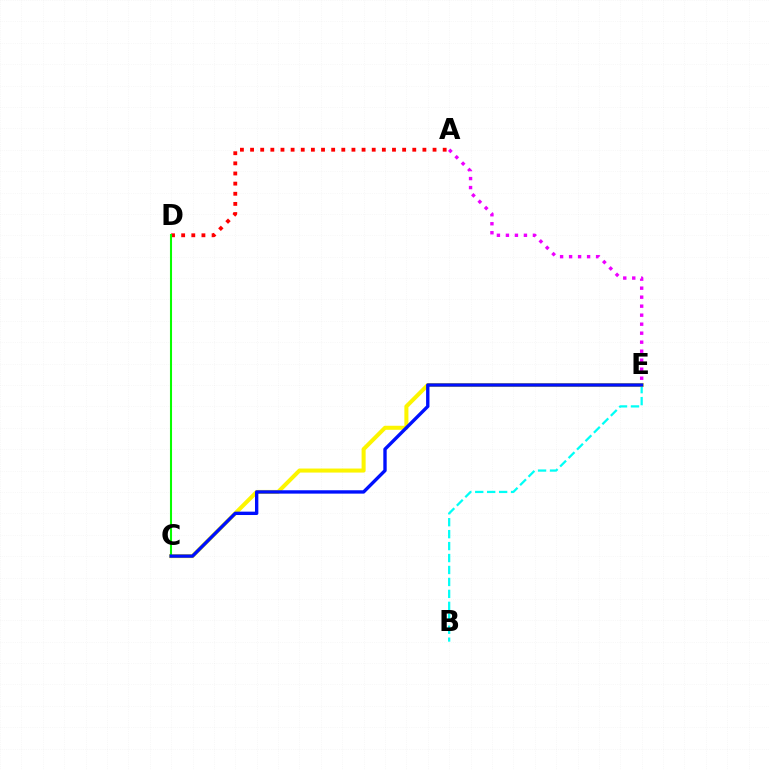{('B', 'E'): [{'color': '#00fff6', 'line_style': 'dashed', 'thickness': 1.62}], ('A', 'E'): [{'color': '#ee00ff', 'line_style': 'dotted', 'thickness': 2.45}], ('A', 'D'): [{'color': '#ff0000', 'line_style': 'dotted', 'thickness': 2.75}], ('C', 'E'): [{'color': '#fcf500', 'line_style': 'solid', 'thickness': 2.91}, {'color': '#0010ff', 'line_style': 'solid', 'thickness': 2.42}], ('C', 'D'): [{'color': '#08ff00', 'line_style': 'solid', 'thickness': 1.5}]}